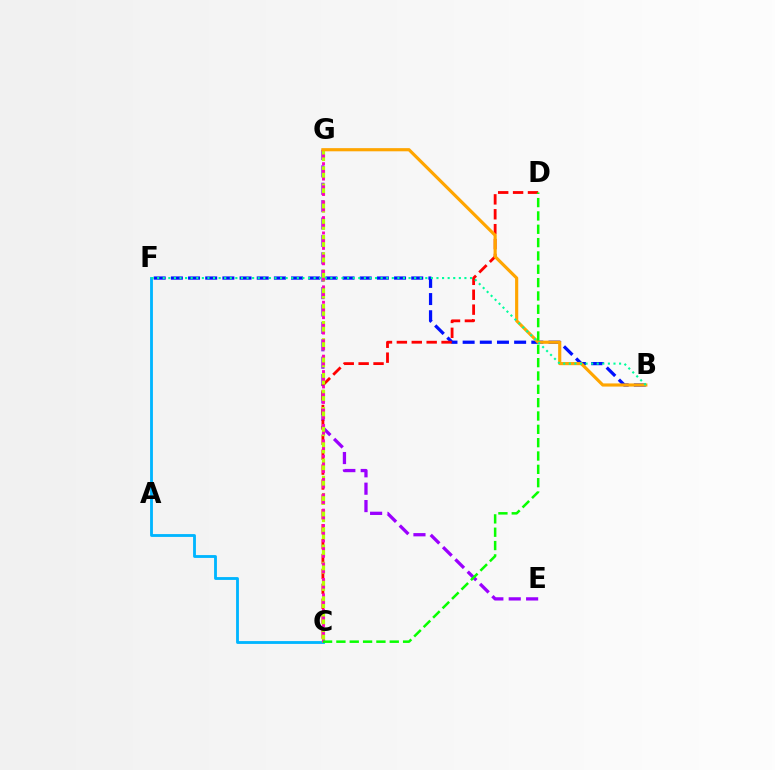{('E', 'G'): [{'color': '#9b00ff', 'line_style': 'dashed', 'thickness': 2.36}], ('C', 'F'): [{'color': '#00b5ff', 'line_style': 'solid', 'thickness': 2.04}], ('B', 'F'): [{'color': '#0010ff', 'line_style': 'dashed', 'thickness': 2.33}, {'color': '#00ff9d', 'line_style': 'dotted', 'thickness': 1.52}], ('C', 'D'): [{'color': '#ff0000', 'line_style': 'dashed', 'thickness': 2.02}, {'color': '#08ff00', 'line_style': 'dashed', 'thickness': 1.81}], ('C', 'G'): [{'color': '#b3ff00', 'line_style': 'dashed', 'thickness': 2.34}, {'color': '#ff00bd', 'line_style': 'dotted', 'thickness': 2.09}], ('B', 'G'): [{'color': '#ffa500', 'line_style': 'solid', 'thickness': 2.27}]}